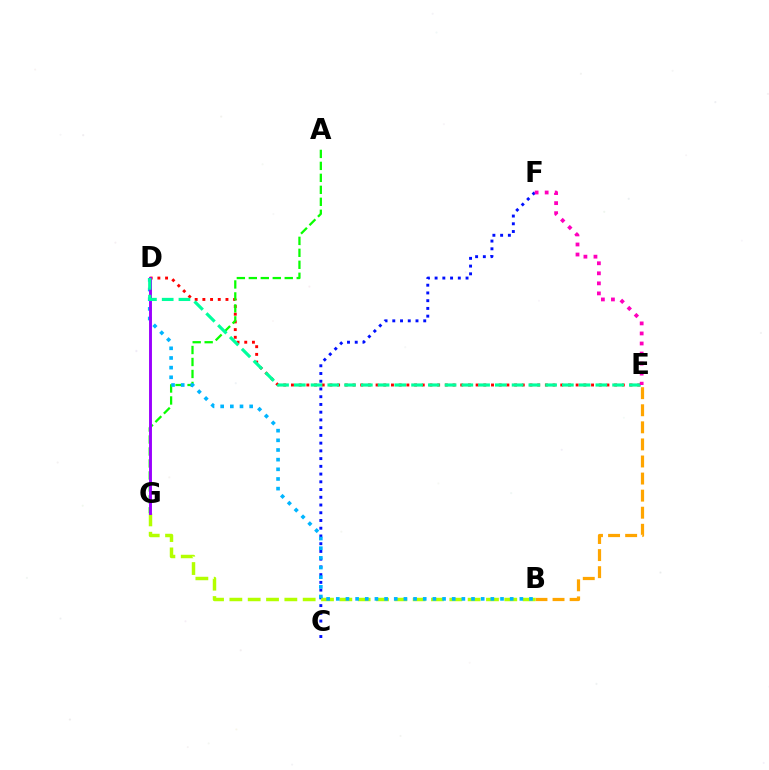{('B', 'E'): [{'color': '#ffa500', 'line_style': 'dashed', 'thickness': 2.32}], ('C', 'F'): [{'color': '#0010ff', 'line_style': 'dotted', 'thickness': 2.1}], ('D', 'E'): [{'color': '#ff0000', 'line_style': 'dotted', 'thickness': 2.09}, {'color': '#00ff9d', 'line_style': 'dashed', 'thickness': 2.28}], ('A', 'G'): [{'color': '#08ff00', 'line_style': 'dashed', 'thickness': 1.63}], ('B', 'G'): [{'color': '#b3ff00', 'line_style': 'dashed', 'thickness': 2.49}], ('B', 'D'): [{'color': '#00b5ff', 'line_style': 'dotted', 'thickness': 2.62}], ('D', 'G'): [{'color': '#9b00ff', 'line_style': 'solid', 'thickness': 2.09}], ('E', 'F'): [{'color': '#ff00bd', 'line_style': 'dotted', 'thickness': 2.73}]}